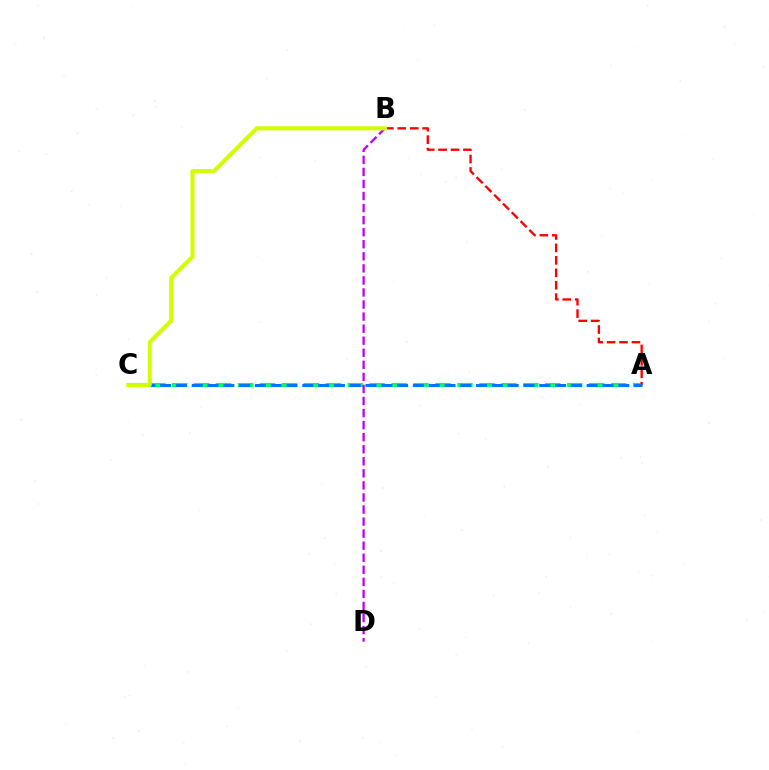{('A', 'C'): [{'color': '#00ff5c', 'line_style': 'dashed', 'thickness': 2.98}, {'color': '#0074ff', 'line_style': 'dashed', 'thickness': 2.15}], ('B', 'D'): [{'color': '#b900ff', 'line_style': 'dashed', 'thickness': 1.64}], ('A', 'B'): [{'color': '#ff0000', 'line_style': 'dashed', 'thickness': 1.69}], ('B', 'C'): [{'color': '#d1ff00', 'line_style': 'solid', 'thickness': 2.94}]}